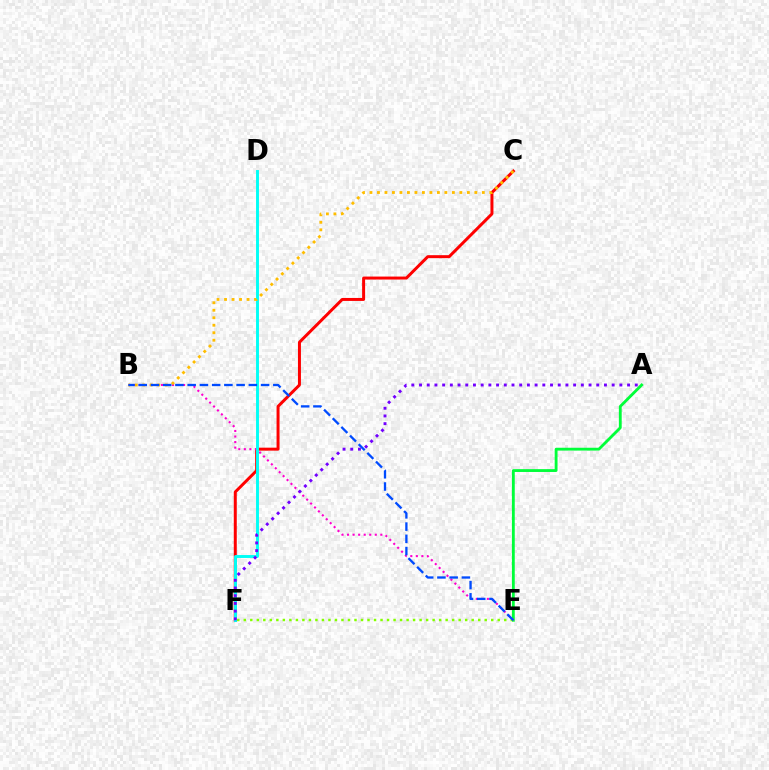{('A', 'E'): [{'color': '#00ff39', 'line_style': 'solid', 'thickness': 2.04}], ('C', 'F'): [{'color': '#ff0000', 'line_style': 'solid', 'thickness': 2.15}], ('B', 'E'): [{'color': '#ff00cf', 'line_style': 'dotted', 'thickness': 1.51}, {'color': '#004bff', 'line_style': 'dashed', 'thickness': 1.66}], ('D', 'F'): [{'color': '#00fff6', 'line_style': 'solid', 'thickness': 2.1}], ('E', 'F'): [{'color': '#84ff00', 'line_style': 'dotted', 'thickness': 1.77}], ('A', 'F'): [{'color': '#7200ff', 'line_style': 'dotted', 'thickness': 2.09}], ('B', 'C'): [{'color': '#ffbd00', 'line_style': 'dotted', 'thickness': 2.04}]}